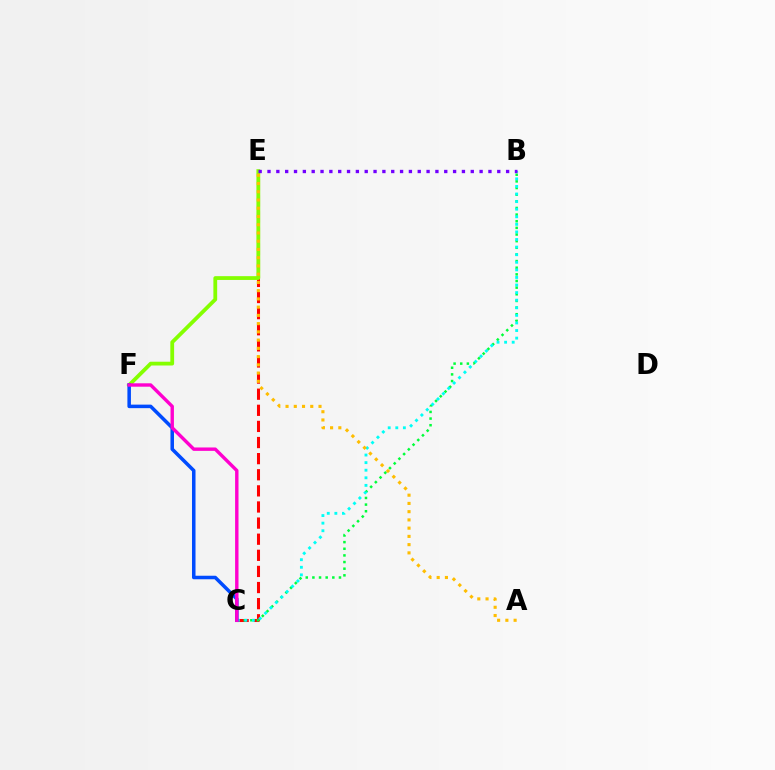{('C', 'E'): [{'color': '#ff0000', 'line_style': 'dashed', 'thickness': 2.19}], ('B', 'C'): [{'color': '#00ff39', 'line_style': 'dotted', 'thickness': 1.8}, {'color': '#00fff6', 'line_style': 'dotted', 'thickness': 2.06}], ('E', 'F'): [{'color': '#84ff00', 'line_style': 'solid', 'thickness': 2.73}], ('B', 'E'): [{'color': '#7200ff', 'line_style': 'dotted', 'thickness': 2.4}], ('C', 'F'): [{'color': '#004bff', 'line_style': 'solid', 'thickness': 2.54}, {'color': '#ff00cf', 'line_style': 'solid', 'thickness': 2.45}], ('A', 'E'): [{'color': '#ffbd00', 'line_style': 'dotted', 'thickness': 2.24}]}